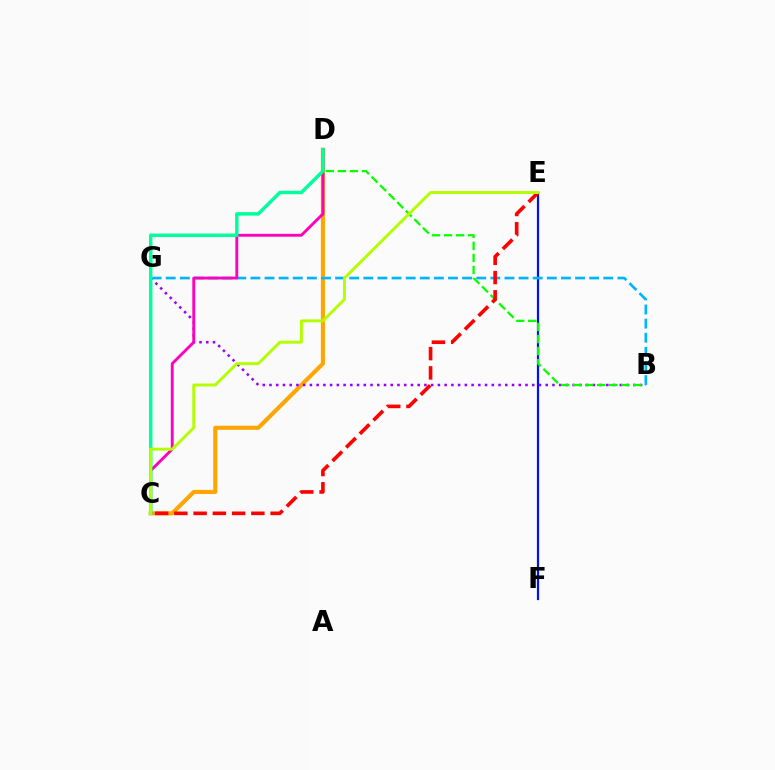{('C', 'D'): [{'color': '#ffa500', 'line_style': 'solid', 'thickness': 2.95}, {'color': '#ff00bd', 'line_style': 'solid', 'thickness': 2.07}, {'color': '#00ff9d', 'line_style': 'solid', 'thickness': 2.49}], ('E', 'F'): [{'color': '#0010ff', 'line_style': 'solid', 'thickness': 1.59}], ('B', 'G'): [{'color': '#9b00ff', 'line_style': 'dotted', 'thickness': 1.83}, {'color': '#00b5ff', 'line_style': 'dashed', 'thickness': 1.92}], ('B', 'D'): [{'color': '#08ff00', 'line_style': 'dashed', 'thickness': 1.64}], ('C', 'E'): [{'color': '#ff0000', 'line_style': 'dashed', 'thickness': 2.62}, {'color': '#b3ff00', 'line_style': 'solid', 'thickness': 2.11}]}